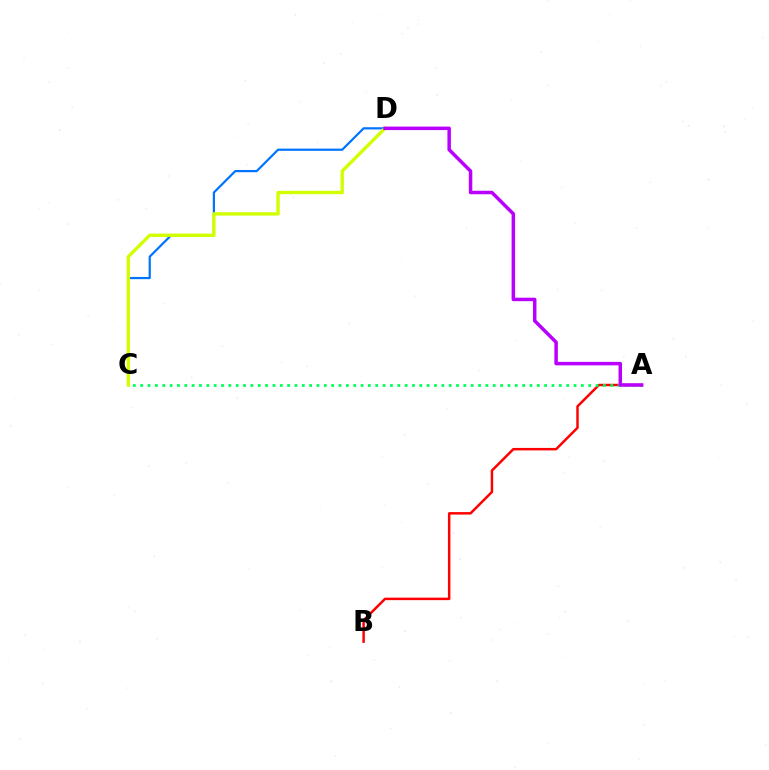{('A', 'B'): [{'color': '#ff0000', 'line_style': 'solid', 'thickness': 1.79}], ('A', 'C'): [{'color': '#00ff5c', 'line_style': 'dotted', 'thickness': 2.0}], ('C', 'D'): [{'color': '#0074ff', 'line_style': 'solid', 'thickness': 1.6}, {'color': '#d1ff00', 'line_style': 'solid', 'thickness': 2.43}], ('A', 'D'): [{'color': '#b900ff', 'line_style': 'solid', 'thickness': 2.51}]}